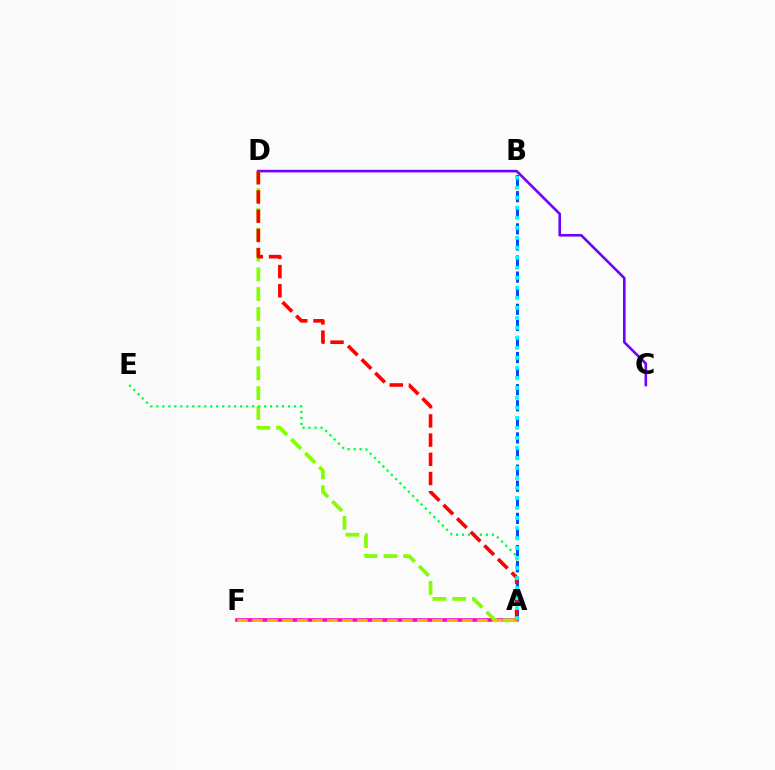{('A', 'F'): [{'color': '#ff00cf', 'line_style': 'solid', 'thickness': 2.57}, {'color': '#ffbd00', 'line_style': 'dashed', 'thickness': 2.04}], ('C', 'D'): [{'color': '#7200ff', 'line_style': 'solid', 'thickness': 1.88}], ('A', 'D'): [{'color': '#84ff00', 'line_style': 'dashed', 'thickness': 2.69}, {'color': '#ff0000', 'line_style': 'dashed', 'thickness': 2.61}], ('A', 'E'): [{'color': '#00ff39', 'line_style': 'dotted', 'thickness': 1.63}], ('A', 'B'): [{'color': '#004bff', 'line_style': 'dashed', 'thickness': 2.18}, {'color': '#00fff6', 'line_style': 'dotted', 'thickness': 2.72}]}